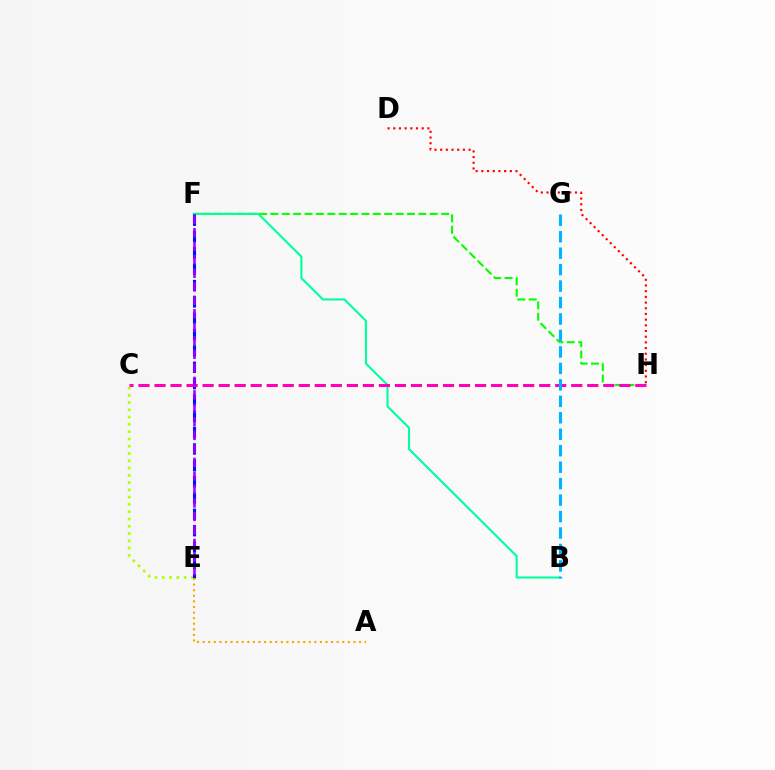{('C', 'E'): [{'color': '#b3ff00', 'line_style': 'dotted', 'thickness': 1.98}], ('F', 'H'): [{'color': '#08ff00', 'line_style': 'dashed', 'thickness': 1.55}], ('B', 'F'): [{'color': '#00ff9d', 'line_style': 'solid', 'thickness': 1.52}], ('E', 'F'): [{'color': '#0010ff', 'line_style': 'dashed', 'thickness': 2.22}, {'color': '#9b00ff', 'line_style': 'dashed', 'thickness': 1.84}], ('C', 'H'): [{'color': '#ff00bd', 'line_style': 'dashed', 'thickness': 2.18}], ('D', 'H'): [{'color': '#ff0000', 'line_style': 'dotted', 'thickness': 1.55}], ('A', 'E'): [{'color': '#ffa500', 'line_style': 'dotted', 'thickness': 1.52}], ('B', 'G'): [{'color': '#00b5ff', 'line_style': 'dashed', 'thickness': 2.24}]}